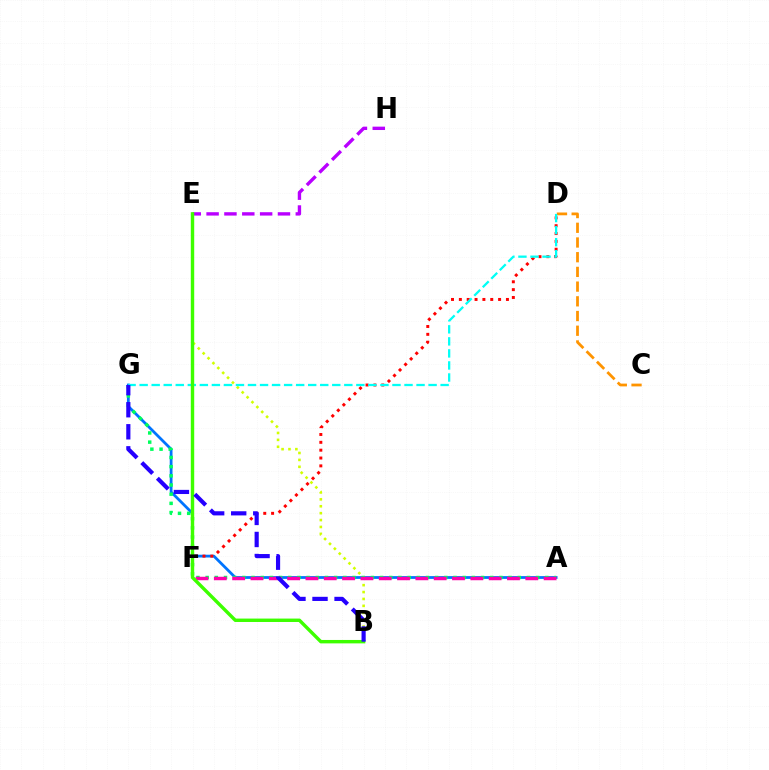{('A', 'G'): [{'color': '#0074ff', 'line_style': 'solid', 'thickness': 2.0}, {'color': '#00ff5c', 'line_style': 'dotted', 'thickness': 2.49}], ('D', 'F'): [{'color': '#ff0000', 'line_style': 'dotted', 'thickness': 2.13}], ('B', 'E'): [{'color': '#d1ff00', 'line_style': 'dotted', 'thickness': 1.88}, {'color': '#3dff00', 'line_style': 'solid', 'thickness': 2.46}], ('A', 'F'): [{'color': '#ff00ac', 'line_style': 'dashed', 'thickness': 2.49}], ('C', 'D'): [{'color': '#ff9400', 'line_style': 'dashed', 'thickness': 2.0}], ('D', 'G'): [{'color': '#00fff6', 'line_style': 'dashed', 'thickness': 1.64}], ('E', 'H'): [{'color': '#b900ff', 'line_style': 'dashed', 'thickness': 2.42}], ('B', 'G'): [{'color': '#2500ff', 'line_style': 'dashed', 'thickness': 3.0}]}